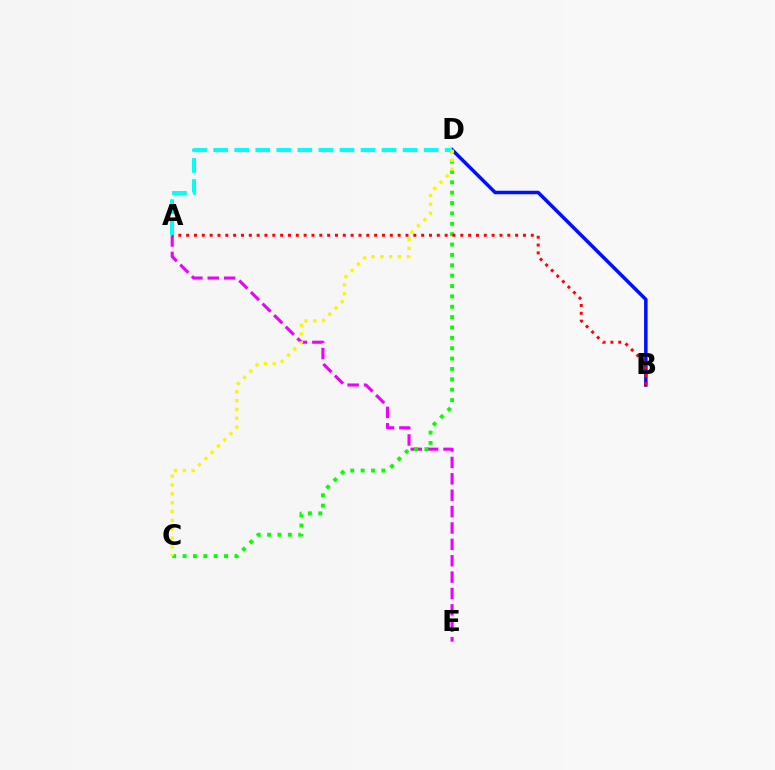{('B', 'D'): [{'color': '#0010ff', 'line_style': 'solid', 'thickness': 2.52}], ('A', 'E'): [{'color': '#ee00ff', 'line_style': 'dashed', 'thickness': 2.23}], ('C', 'D'): [{'color': '#08ff00', 'line_style': 'dotted', 'thickness': 2.82}, {'color': '#fcf500', 'line_style': 'dotted', 'thickness': 2.4}], ('A', 'B'): [{'color': '#ff0000', 'line_style': 'dotted', 'thickness': 2.13}], ('A', 'D'): [{'color': '#00fff6', 'line_style': 'dashed', 'thickness': 2.86}]}